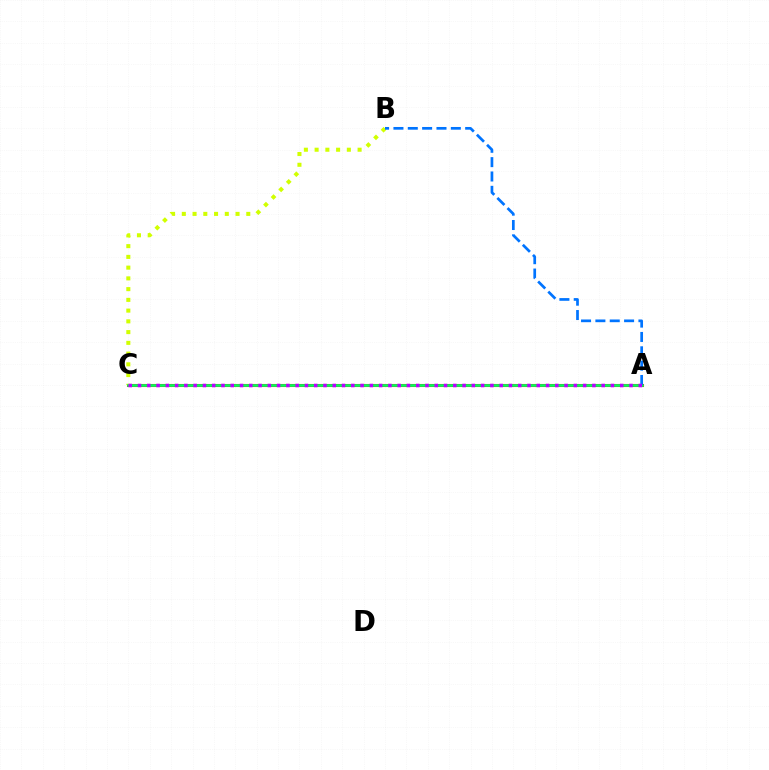{('A', 'C'): [{'color': '#ff0000', 'line_style': 'solid', 'thickness': 2.21}, {'color': '#00ff5c', 'line_style': 'solid', 'thickness': 1.9}, {'color': '#b900ff', 'line_style': 'dotted', 'thickness': 2.52}], ('B', 'C'): [{'color': '#d1ff00', 'line_style': 'dotted', 'thickness': 2.92}], ('A', 'B'): [{'color': '#0074ff', 'line_style': 'dashed', 'thickness': 1.95}]}